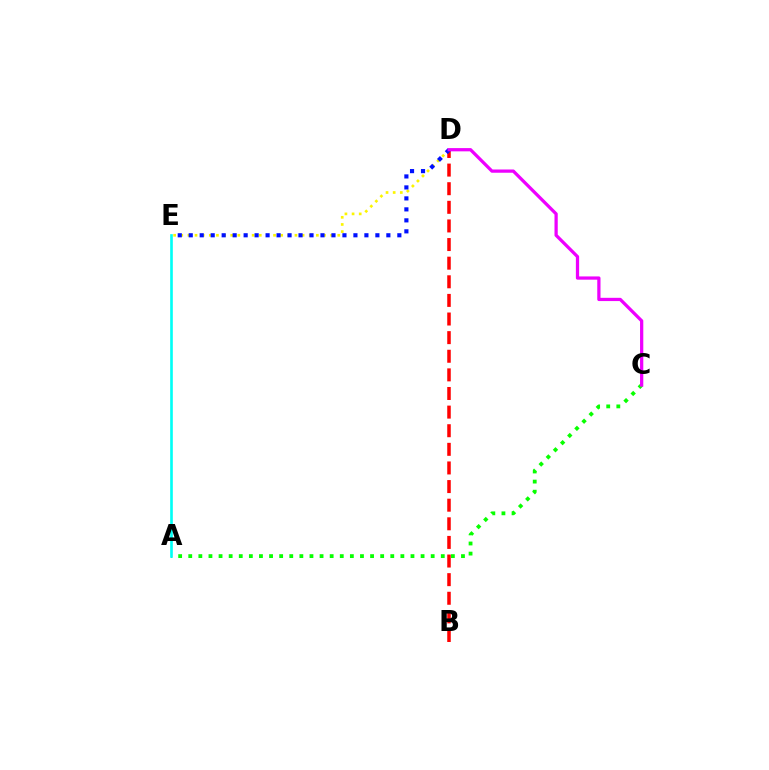{('B', 'D'): [{'color': '#ff0000', 'line_style': 'dashed', 'thickness': 2.53}], ('D', 'E'): [{'color': '#fcf500', 'line_style': 'dotted', 'thickness': 1.94}, {'color': '#0010ff', 'line_style': 'dotted', 'thickness': 2.98}], ('A', 'C'): [{'color': '#08ff00', 'line_style': 'dotted', 'thickness': 2.74}], ('A', 'E'): [{'color': '#00fff6', 'line_style': 'solid', 'thickness': 1.9}], ('C', 'D'): [{'color': '#ee00ff', 'line_style': 'solid', 'thickness': 2.34}]}